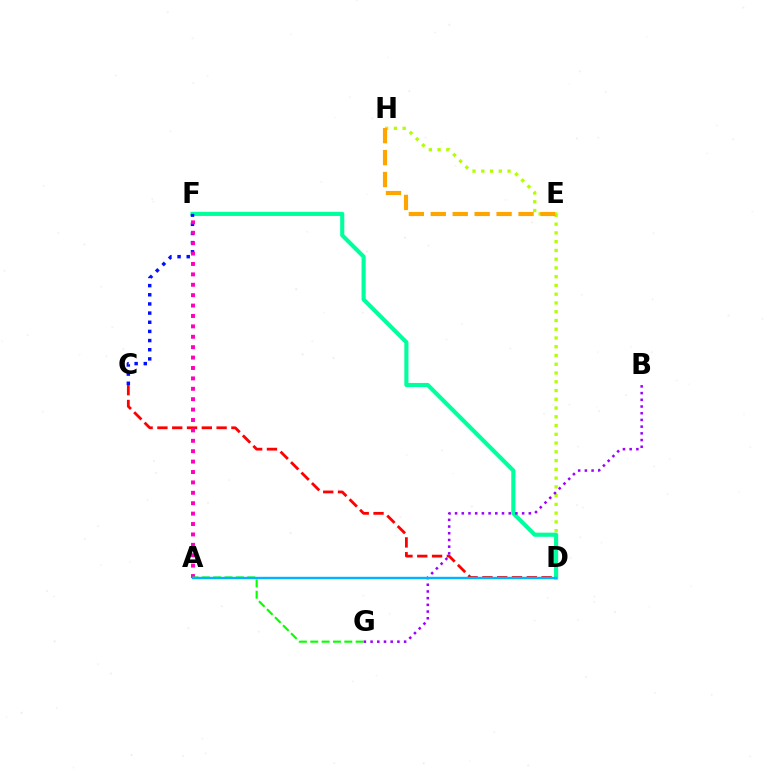{('D', 'H'): [{'color': '#b3ff00', 'line_style': 'dotted', 'thickness': 2.38}], ('D', 'F'): [{'color': '#00ff9d', 'line_style': 'solid', 'thickness': 2.96}], ('C', 'D'): [{'color': '#ff0000', 'line_style': 'dashed', 'thickness': 2.01}], ('C', 'F'): [{'color': '#0010ff', 'line_style': 'dotted', 'thickness': 2.49}], ('E', 'H'): [{'color': '#ffa500', 'line_style': 'dashed', 'thickness': 2.98}], ('B', 'G'): [{'color': '#9b00ff', 'line_style': 'dotted', 'thickness': 1.82}], ('A', 'F'): [{'color': '#ff00bd', 'line_style': 'dotted', 'thickness': 2.83}], ('A', 'G'): [{'color': '#08ff00', 'line_style': 'dashed', 'thickness': 1.54}], ('A', 'D'): [{'color': '#00b5ff', 'line_style': 'solid', 'thickness': 1.74}]}